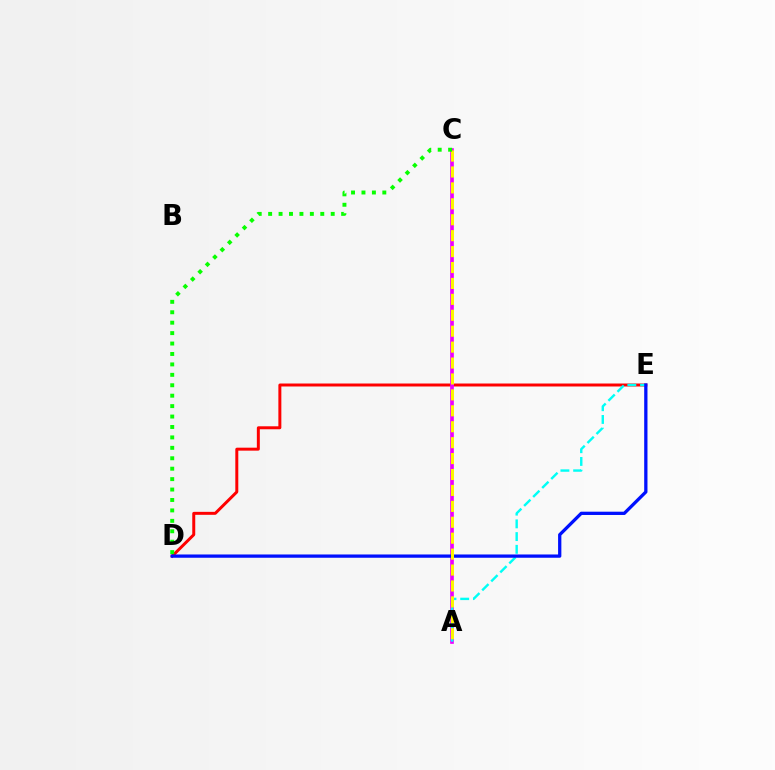{('D', 'E'): [{'color': '#ff0000', 'line_style': 'solid', 'thickness': 2.14}, {'color': '#0010ff', 'line_style': 'solid', 'thickness': 2.36}], ('A', 'C'): [{'color': '#ee00ff', 'line_style': 'solid', 'thickness': 2.64}, {'color': '#fcf500', 'line_style': 'dashed', 'thickness': 2.16}], ('A', 'E'): [{'color': '#00fff6', 'line_style': 'dashed', 'thickness': 1.73}], ('C', 'D'): [{'color': '#08ff00', 'line_style': 'dotted', 'thickness': 2.83}]}